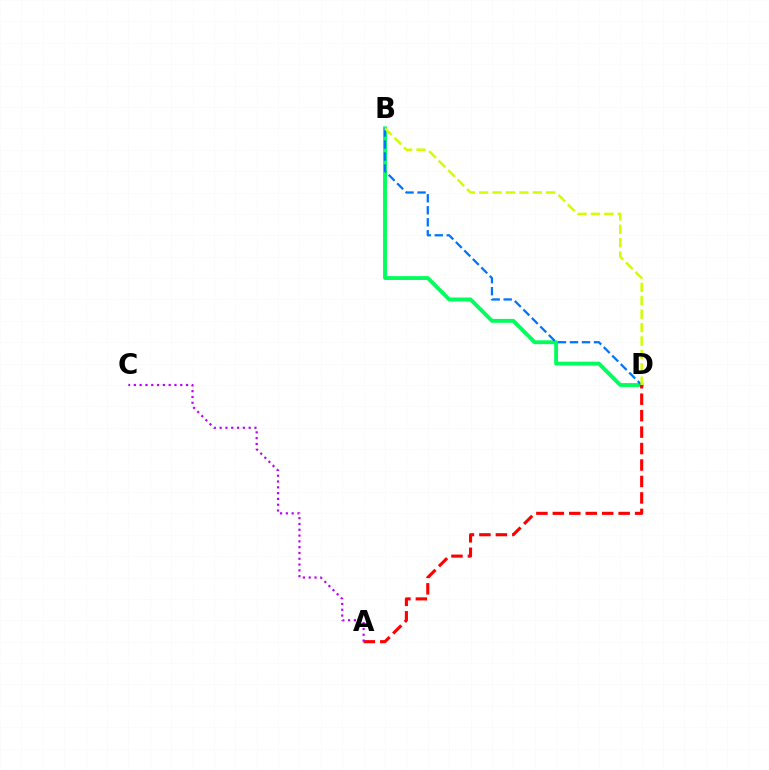{('B', 'D'): [{'color': '#00ff5c', 'line_style': 'solid', 'thickness': 2.79}, {'color': '#0074ff', 'line_style': 'dashed', 'thickness': 1.63}, {'color': '#d1ff00', 'line_style': 'dashed', 'thickness': 1.82}], ('A', 'D'): [{'color': '#ff0000', 'line_style': 'dashed', 'thickness': 2.24}], ('A', 'C'): [{'color': '#b900ff', 'line_style': 'dotted', 'thickness': 1.58}]}